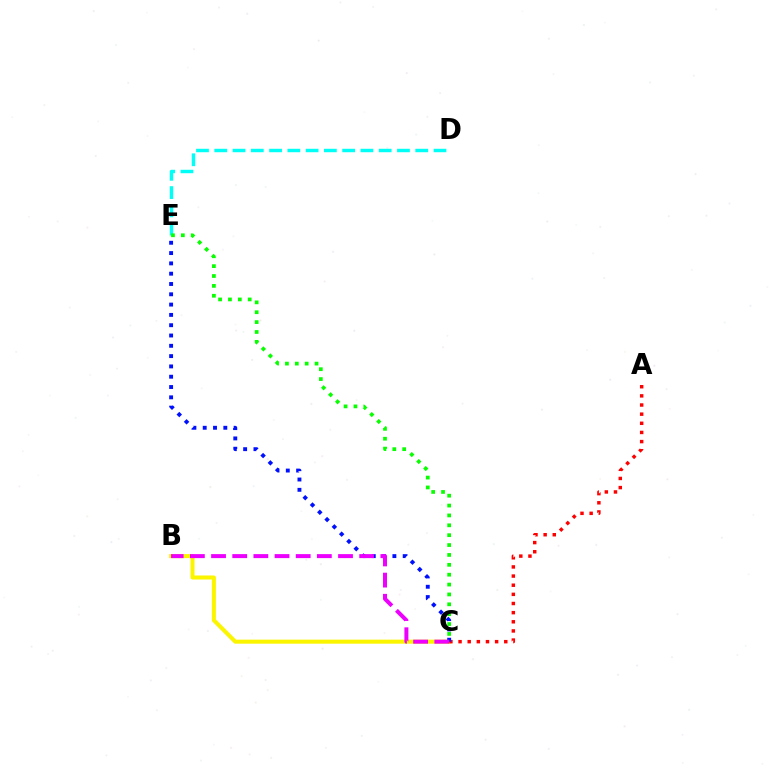{('B', 'C'): [{'color': '#fcf500', 'line_style': 'solid', 'thickness': 2.9}, {'color': '#ee00ff', 'line_style': 'dashed', 'thickness': 2.87}], ('D', 'E'): [{'color': '#00fff6', 'line_style': 'dashed', 'thickness': 2.48}], ('A', 'C'): [{'color': '#ff0000', 'line_style': 'dotted', 'thickness': 2.48}], ('C', 'E'): [{'color': '#08ff00', 'line_style': 'dotted', 'thickness': 2.68}, {'color': '#0010ff', 'line_style': 'dotted', 'thickness': 2.8}]}